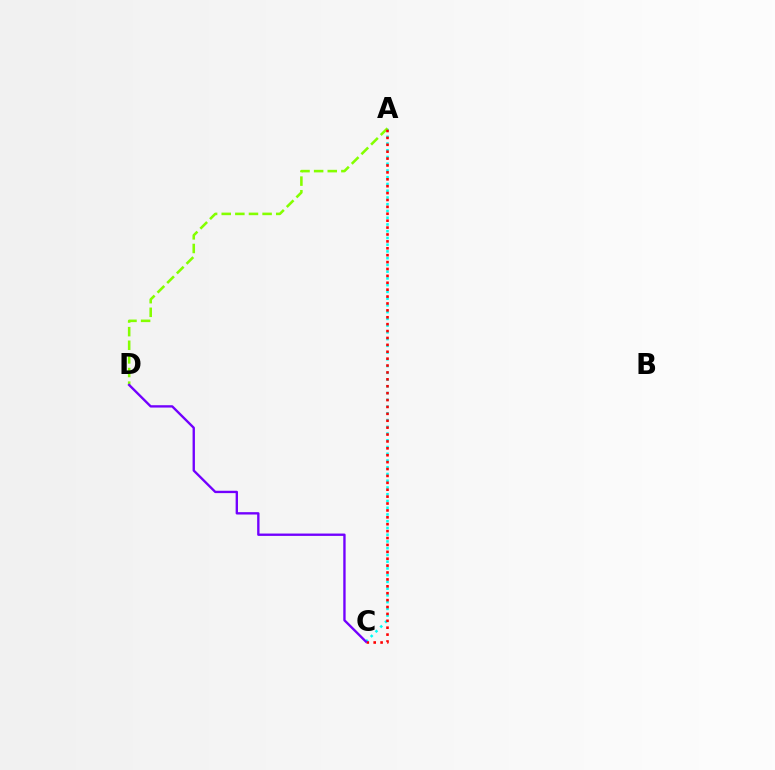{('A', 'C'): [{'color': '#00fff6', 'line_style': 'dotted', 'thickness': 1.83}, {'color': '#ff0000', 'line_style': 'dotted', 'thickness': 1.87}], ('A', 'D'): [{'color': '#84ff00', 'line_style': 'dashed', 'thickness': 1.85}], ('C', 'D'): [{'color': '#7200ff', 'line_style': 'solid', 'thickness': 1.7}]}